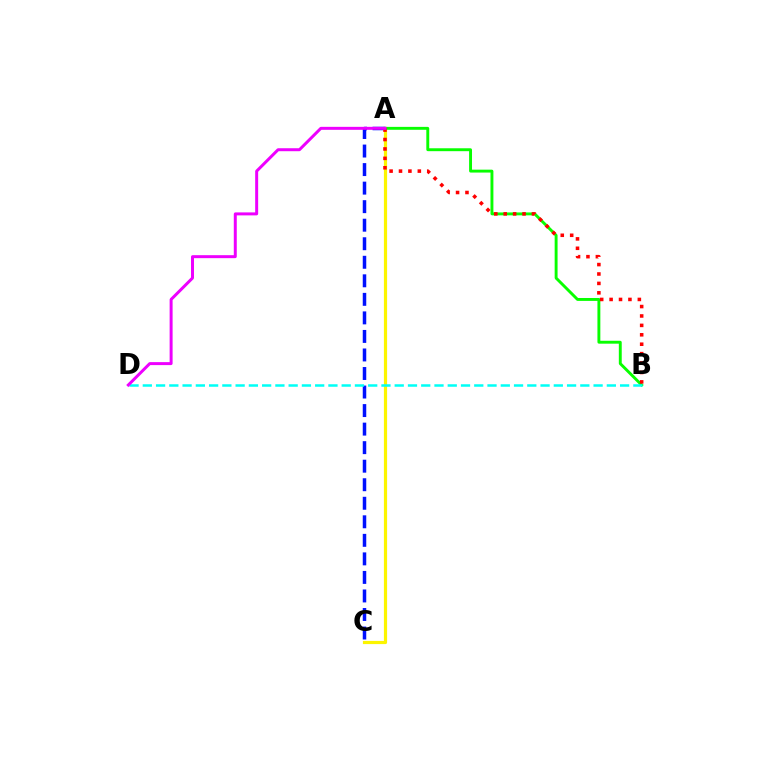{('A', 'C'): [{'color': '#0010ff', 'line_style': 'dashed', 'thickness': 2.52}, {'color': '#fcf500', 'line_style': 'solid', 'thickness': 2.3}], ('A', 'B'): [{'color': '#08ff00', 'line_style': 'solid', 'thickness': 2.09}, {'color': '#ff0000', 'line_style': 'dotted', 'thickness': 2.56}], ('B', 'D'): [{'color': '#00fff6', 'line_style': 'dashed', 'thickness': 1.8}], ('A', 'D'): [{'color': '#ee00ff', 'line_style': 'solid', 'thickness': 2.15}]}